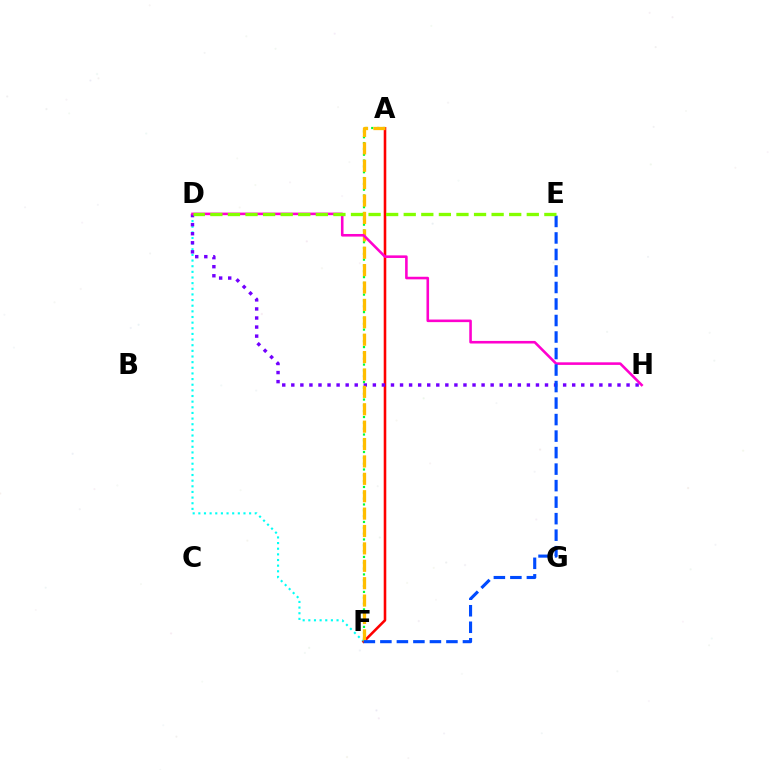{('D', 'F'): [{'color': '#00fff6', 'line_style': 'dotted', 'thickness': 1.53}], ('A', 'F'): [{'color': '#ff0000', 'line_style': 'solid', 'thickness': 1.85}, {'color': '#00ff39', 'line_style': 'dotted', 'thickness': 1.58}, {'color': '#ffbd00', 'line_style': 'dashed', 'thickness': 2.36}], ('D', 'H'): [{'color': '#7200ff', 'line_style': 'dotted', 'thickness': 2.46}, {'color': '#ff00cf', 'line_style': 'solid', 'thickness': 1.86}], ('E', 'F'): [{'color': '#004bff', 'line_style': 'dashed', 'thickness': 2.24}], ('D', 'E'): [{'color': '#84ff00', 'line_style': 'dashed', 'thickness': 2.39}]}